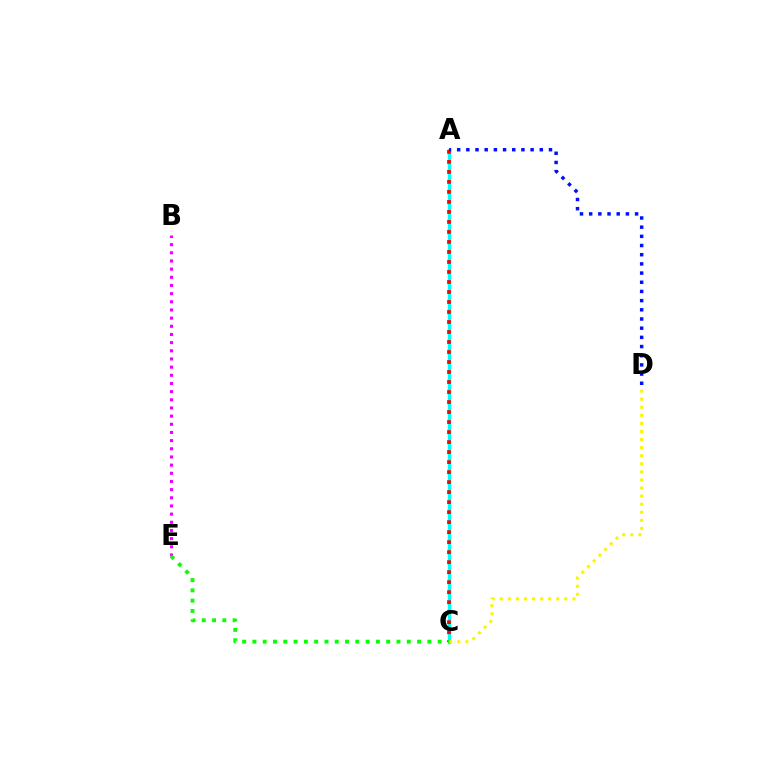{('A', 'C'): [{'color': '#00fff6', 'line_style': 'solid', 'thickness': 2.44}, {'color': '#ff0000', 'line_style': 'dotted', 'thickness': 2.72}], ('A', 'D'): [{'color': '#0010ff', 'line_style': 'dotted', 'thickness': 2.49}], ('B', 'E'): [{'color': '#ee00ff', 'line_style': 'dotted', 'thickness': 2.22}], ('C', 'E'): [{'color': '#08ff00', 'line_style': 'dotted', 'thickness': 2.8}], ('C', 'D'): [{'color': '#fcf500', 'line_style': 'dotted', 'thickness': 2.2}]}